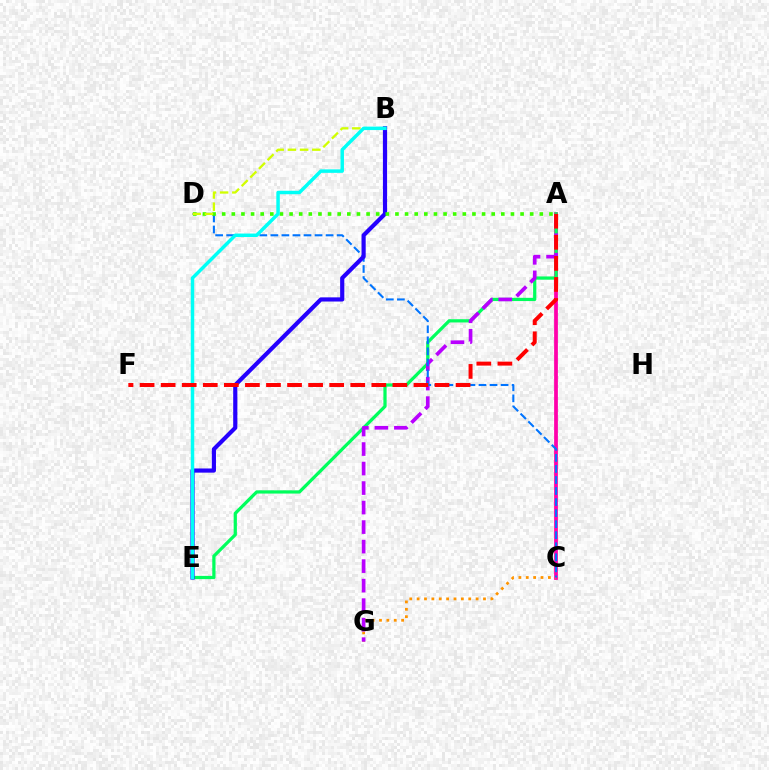{('A', 'C'): [{'color': '#ff00ac', 'line_style': 'solid', 'thickness': 2.7}], ('A', 'E'): [{'color': '#00ff5c', 'line_style': 'solid', 'thickness': 2.33}], ('C', 'G'): [{'color': '#ff9400', 'line_style': 'dotted', 'thickness': 2.0}], ('A', 'G'): [{'color': '#b900ff', 'line_style': 'dashed', 'thickness': 2.65}], ('C', 'D'): [{'color': '#0074ff', 'line_style': 'dashed', 'thickness': 1.5}], ('B', 'E'): [{'color': '#2500ff', 'line_style': 'solid', 'thickness': 3.0}, {'color': '#00fff6', 'line_style': 'solid', 'thickness': 2.5}], ('A', 'D'): [{'color': '#3dff00', 'line_style': 'dotted', 'thickness': 2.62}], ('B', 'D'): [{'color': '#d1ff00', 'line_style': 'dashed', 'thickness': 1.66}], ('A', 'F'): [{'color': '#ff0000', 'line_style': 'dashed', 'thickness': 2.86}]}